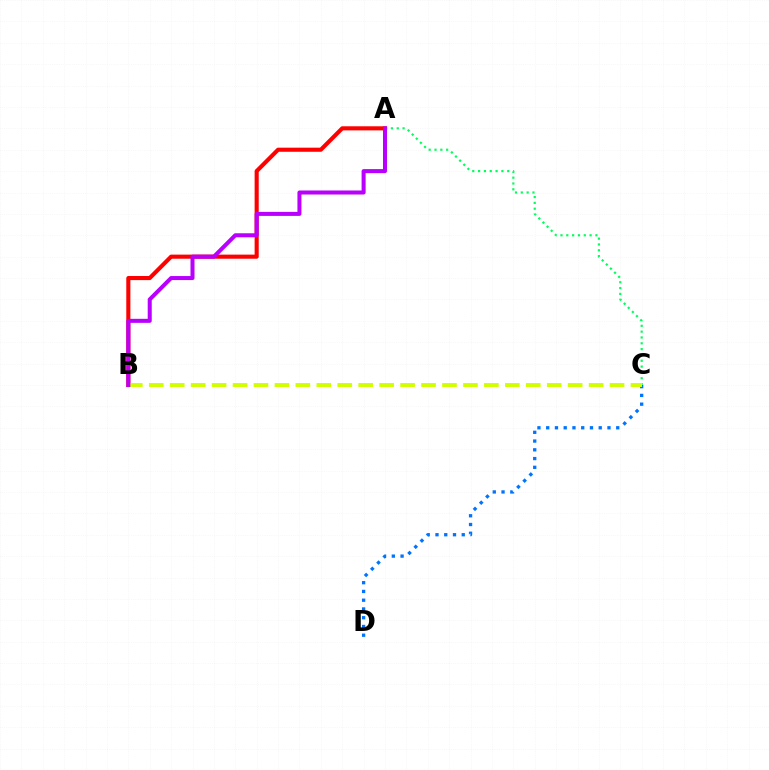{('C', 'D'): [{'color': '#0074ff', 'line_style': 'dotted', 'thickness': 2.38}], ('A', 'B'): [{'color': '#ff0000', 'line_style': 'solid', 'thickness': 2.95}, {'color': '#b900ff', 'line_style': 'solid', 'thickness': 2.9}], ('A', 'C'): [{'color': '#00ff5c', 'line_style': 'dotted', 'thickness': 1.58}], ('B', 'C'): [{'color': '#d1ff00', 'line_style': 'dashed', 'thickness': 2.85}]}